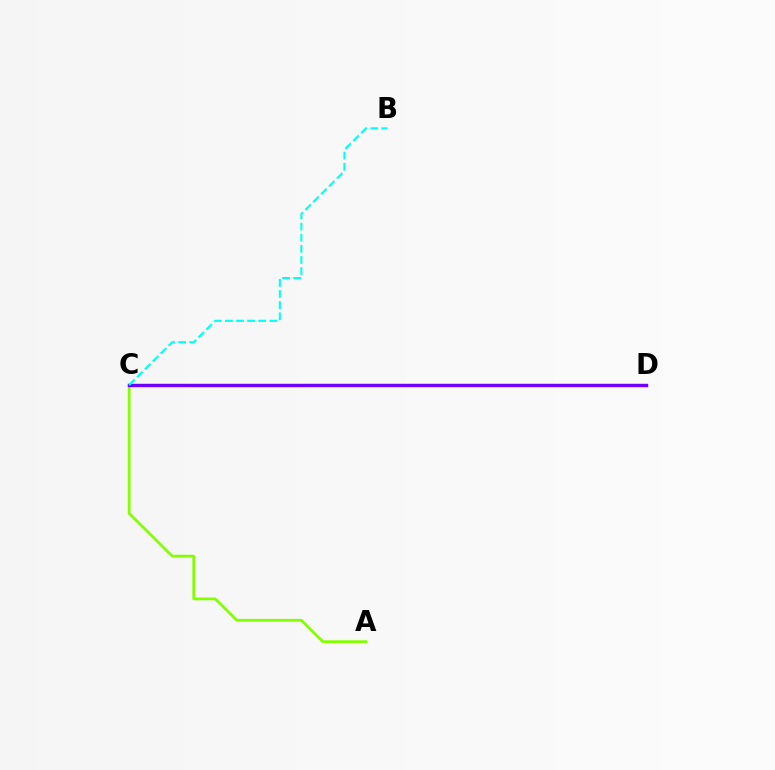{('C', 'D'): [{'color': '#ff0000', 'line_style': 'dashed', 'thickness': 1.9}, {'color': '#7200ff', 'line_style': 'solid', 'thickness': 2.47}], ('A', 'C'): [{'color': '#84ff00', 'line_style': 'solid', 'thickness': 1.99}], ('B', 'C'): [{'color': '#00fff6', 'line_style': 'dashed', 'thickness': 1.51}]}